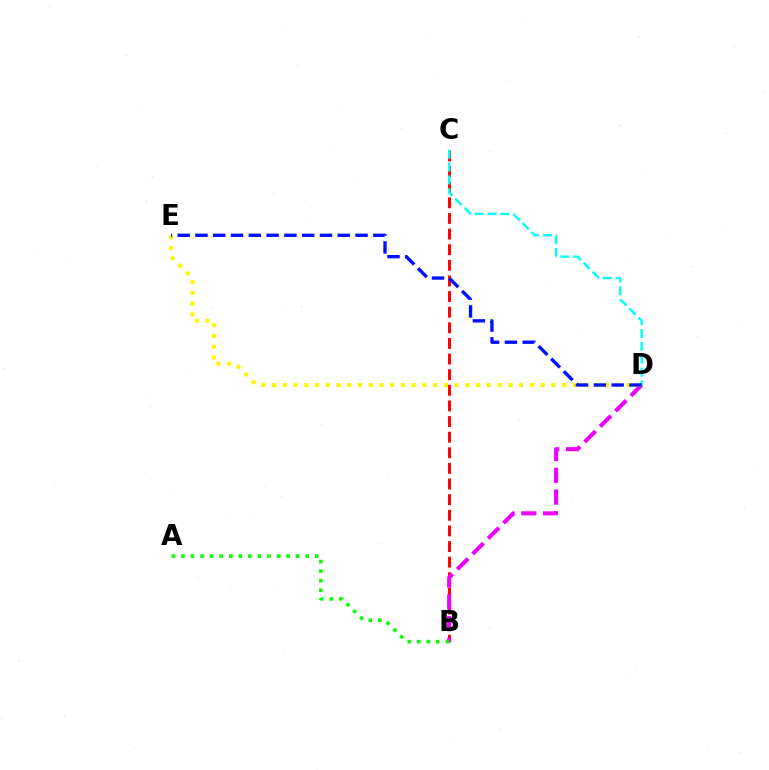{('B', 'C'): [{'color': '#ff0000', 'line_style': 'dashed', 'thickness': 2.12}], ('B', 'D'): [{'color': '#ee00ff', 'line_style': 'dashed', 'thickness': 2.96}], ('A', 'B'): [{'color': '#08ff00', 'line_style': 'dotted', 'thickness': 2.6}], ('D', 'E'): [{'color': '#fcf500', 'line_style': 'dotted', 'thickness': 2.92}, {'color': '#0010ff', 'line_style': 'dashed', 'thickness': 2.42}], ('C', 'D'): [{'color': '#00fff6', 'line_style': 'dashed', 'thickness': 1.75}]}